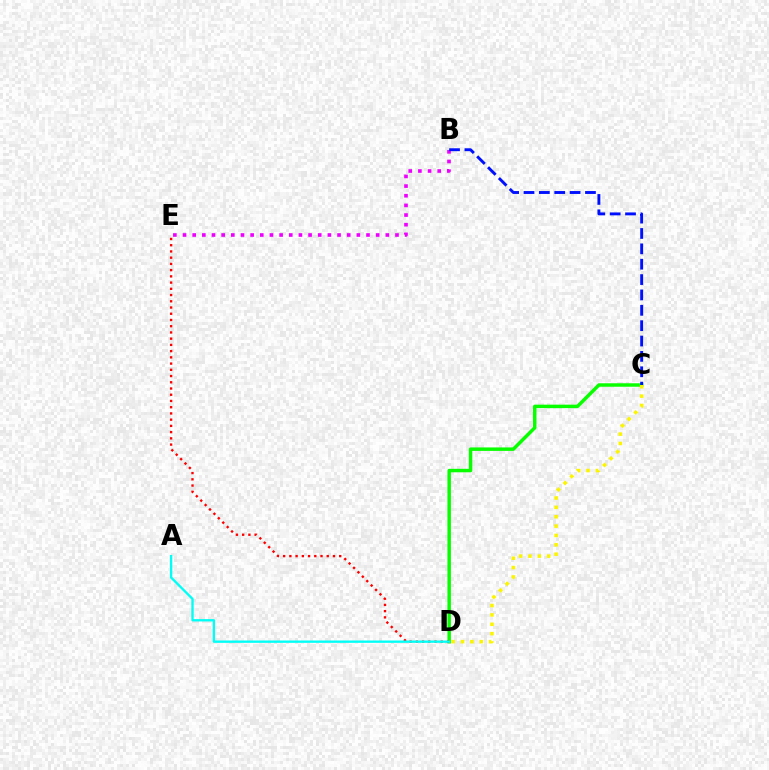{('C', 'D'): [{'color': '#08ff00', 'line_style': 'solid', 'thickness': 2.49}, {'color': '#fcf500', 'line_style': 'dotted', 'thickness': 2.54}], ('D', 'E'): [{'color': '#ff0000', 'line_style': 'dotted', 'thickness': 1.69}], ('A', 'D'): [{'color': '#00fff6', 'line_style': 'solid', 'thickness': 1.68}], ('B', 'E'): [{'color': '#ee00ff', 'line_style': 'dotted', 'thickness': 2.62}], ('B', 'C'): [{'color': '#0010ff', 'line_style': 'dashed', 'thickness': 2.09}]}